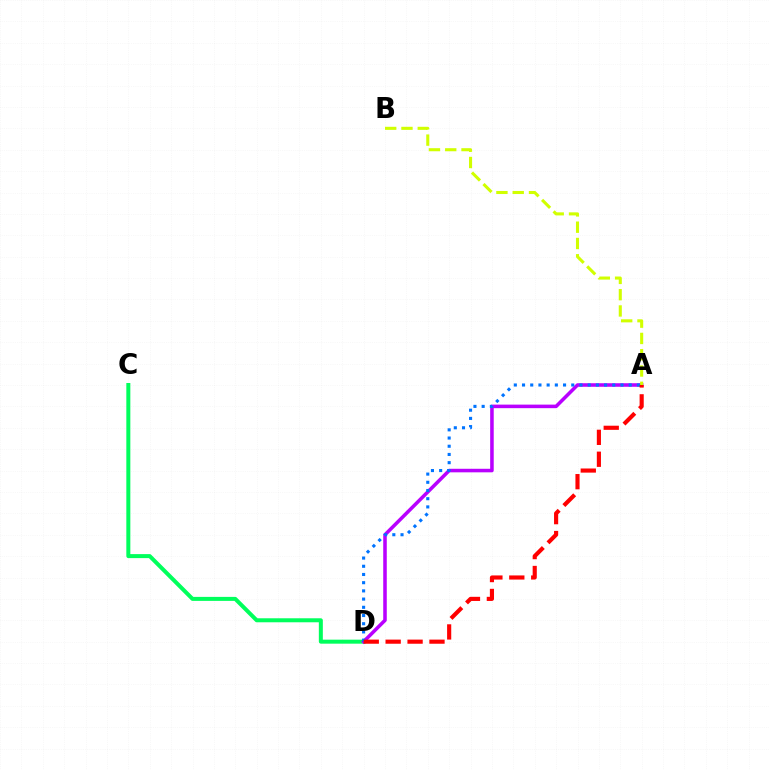{('C', 'D'): [{'color': '#00ff5c', 'line_style': 'solid', 'thickness': 2.88}], ('A', 'D'): [{'color': '#b900ff', 'line_style': 'solid', 'thickness': 2.55}, {'color': '#0074ff', 'line_style': 'dotted', 'thickness': 2.23}, {'color': '#ff0000', 'line_style': 'dashed', 'thickness': 2.98}], ('A', 'B'): [{'color': '#d1ff00', 'line_style': 'dashed', 'thickness': 2.21}]}